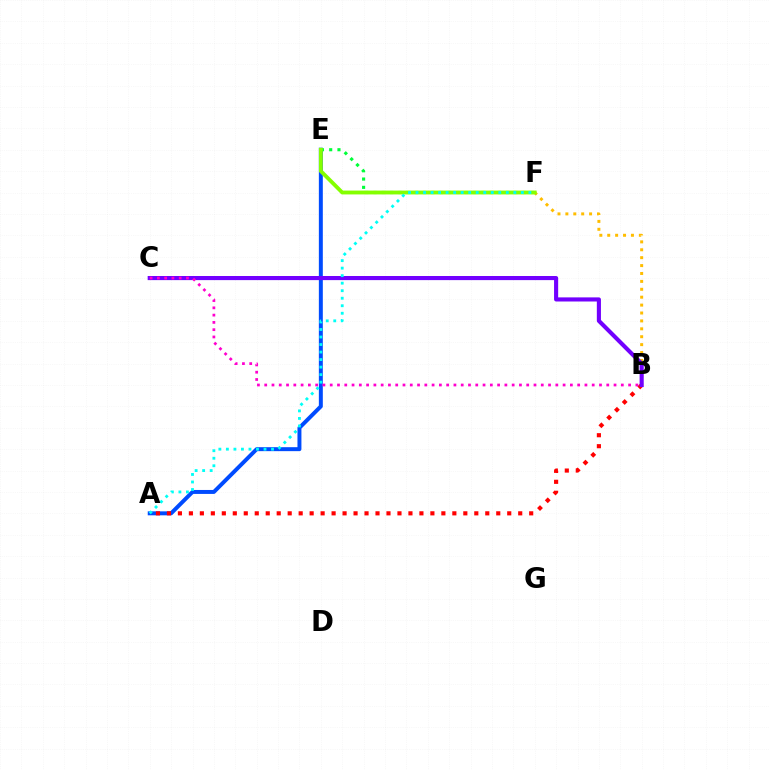{('B', 'F'): [{'color': '#ffbd00', 'line_style': 'dotted', 'thickness': 2.15}], ('A', 'E'): [{'color': '#004bff', 'line_style': 'solid', 'thickness': 2.85}], ('A', 'B'): [{'color': '#ff0000', 'line_style': 'dotted', 'thickness': 2.98}], ('B', 'C'): [{'color': '#7200ff', 'line_style': 'solid', 'thickness': 2.96}, {'color': '#ff00cf', 'line_style': 'dotted', 'thickness': 1.98}], ('E', 'F'): [{'color': '#00ff39', 'line_style': 'dotted', 'thickness': 2.25}, {'color': '#84ff00', 'line_style': 'solid', 'thickness': 2.77}], ('A', 'F'): [{'color': '#00fff6', 'line_style': 'dotted', 'thickness': 2.04}]}